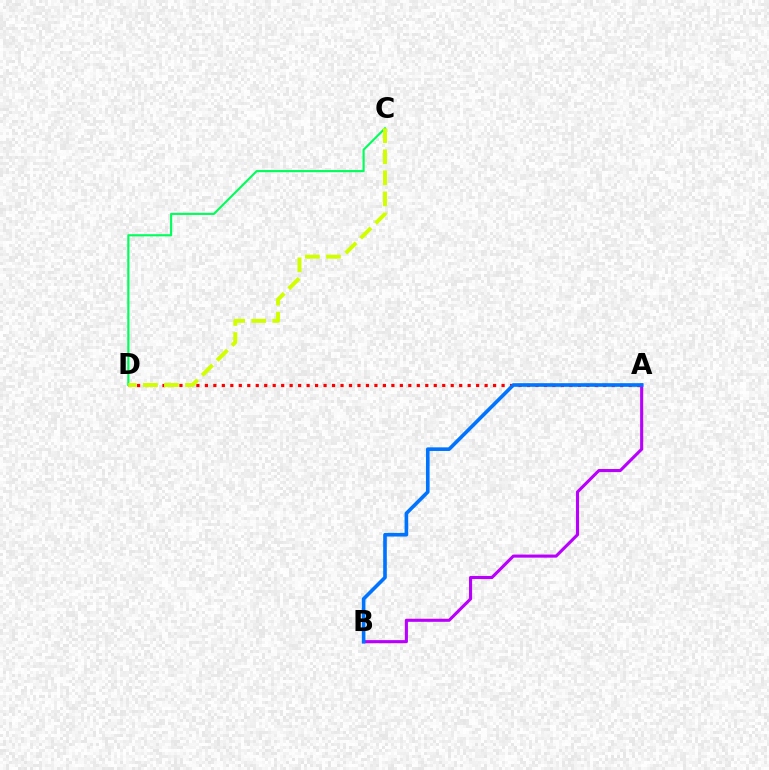{('A', 'D'): [{'color': '#ff0000', 'line_style': 'dotted', 'thickness': 2.3}], ('A', 'B'): [{'color': '#b900ff', 'line_style': 'solid', 'thickness': 2.22}, {'color': '#0074ff', 'line_style': 'solid', 'thickness': 2.61}], ('C', 'D'): [{'color': '#00ff5c', 'line_style': 'solid', 'thickness': 1.54}, {'color': '#d1ff00', 'line_style': 'dashed', 'thickness': 2.86}]}